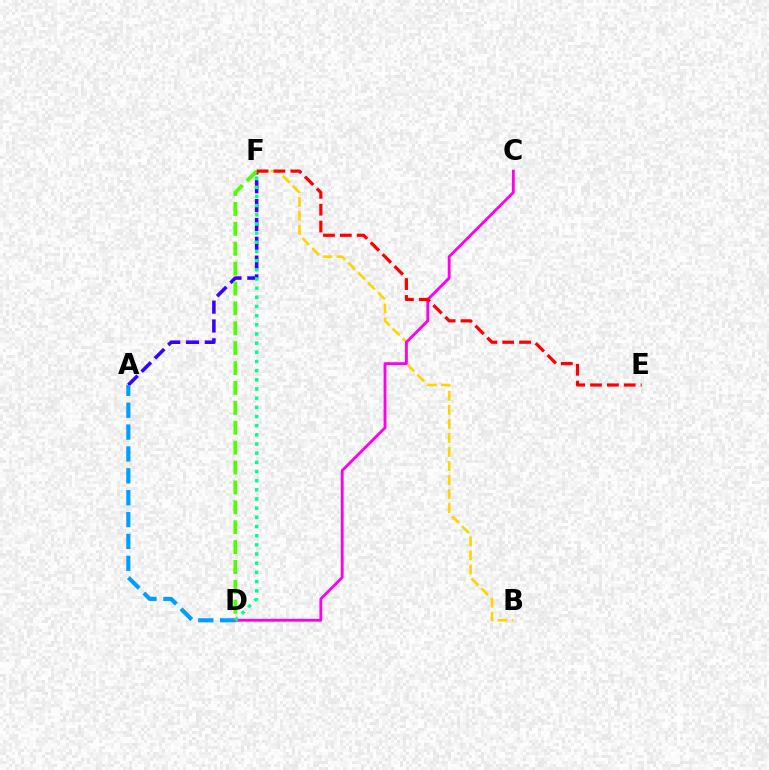{('A', 'F'): [{'color': '#3700ff', 'line_style': 'dashed', 'thickness': 2.56}], ('B', 'F'): [{'color': '#ffd500', 'line_style': 'dashed', 'thickness': 1.91}], ('A', 'D'): [{'color': '#009eff', 'line_style': 'dashed', 'thickness': 2.97}], ('C', 'D'): [{'color': '#ff00ed', 'line_style': 'solid', 'thickness': 2.04}], ('D', 'F'): [{'color': '#4fff00', 'line_style': 'dashed', 'thickness': 2.7}, {'color': '#00ff86', 'line_style': 'dotted', 'thickness': 2.49}], ('E', 'F'): [{'color': '#ff0000', 'line_style': 'dashed', 'thickness': 2.29}]}